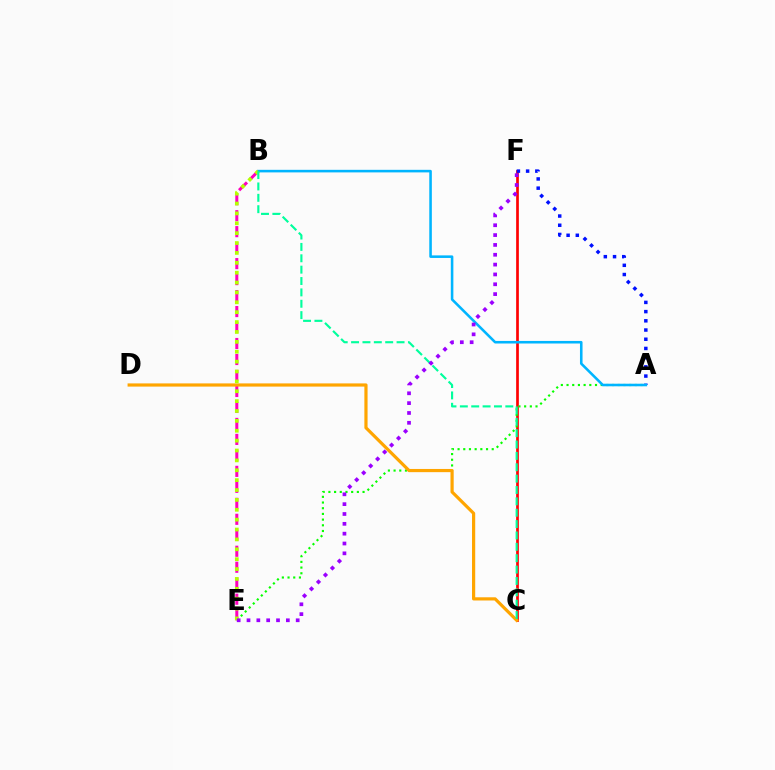{('C', 'F'): [{'color': '#ff0000', 'line_style': 'solid', 'thickness': 1.95}], ('A', 'F'): [{'color': '#0010ff', 'line_style': 'dotted', 'thickness': 2.5}], ('A', 'E'): [{'color': '#08ff00', 'line_style': 'dotted', 'thickness': 1.55}], ('B', 'E'): [{'color': '#ff00bd', 'line_style': 'dashed', 'thickness': 2.17}, {'color': '#b3ff00', 'line_style': 'dotted', 'thickness': 2.68}], ('A', 'B'): [{'color': '#00b5ff', 'line_style': 'solid', 'thickness': 1.85}], ('C', 'D'): [{'color': '#ffa500', 'line_style': 'solid', 'thickness': 2.3}], ('B', 'C'): [{'color': '#00ff9d', 'line_style': 'dashed', 'thickness': 1.54}], ('E', 'F'): [{'color': '#9b00ff', 'line_style': 'dotted', 'thickness': 2.67}]}